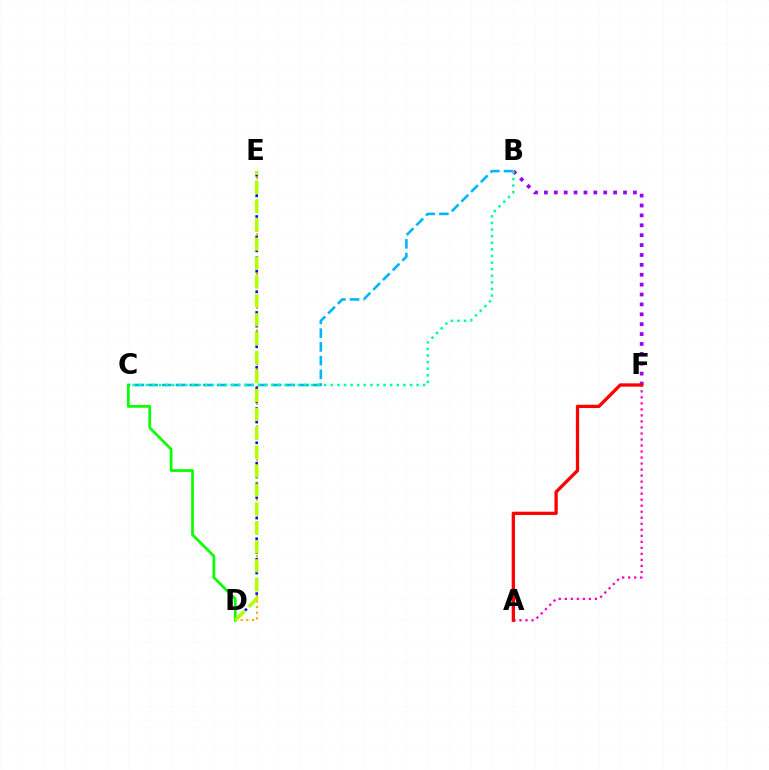{('B', 'F'): [{'color': '#9b00ff', 'line_style': 'dotted', 'thickness': 2.69}], ('A', 'F'): [{'color': '#ff00bd', 'line_style': 'dotted', 'thickness': 1.64}, {'color': '#ff0000', 'line_style': 'solid', 'thickness': 2.37}], ('B', 'C'): [{'color': '#00b5ff', 'line_style': 'dashed', 'thickness': 1.87}, {'color': '#00ff9d', 'line_style': 'dotted', 'thickness': 1.79}], ('D', 'E'): [{'color': '#ffa500', 'line_style': 'dotted', 'thickness': 1.53}, {'color': '#0010ff', 'line_style': 'dotted', 'thickness': 1.86}, {'color': '#b3ff00', 'line_style': 'dashed', 'thickness': 2.57}], ('C', 'D'): [{'color': '#08ff00', 'line_style': 'solid', 'thickness': 1.95}]}